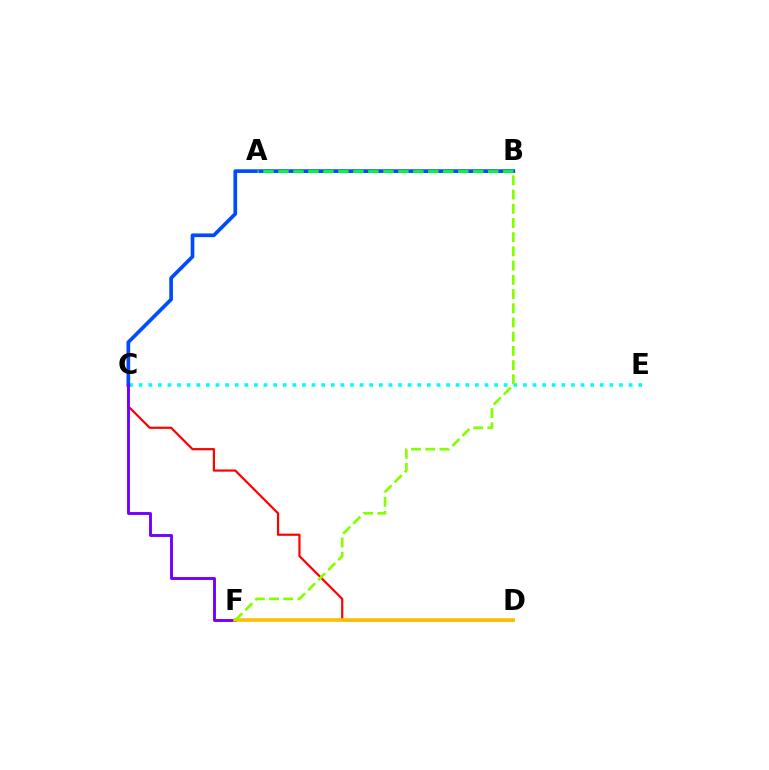{('A', 'B'): [{'color': '#ff00cf', 'line_style': 'dotted', 'thickness': 1.81}, {'color': '#00ff39', 'line_style': 'dashed', 'thickness': 2.04}], ('C', 'E'): [{'color': '#00fff6', 'line_style': 'dotted', 'thickness': 2.61}], ('C', 'D'): [{'color': '#ff0000', 'line_style': 'solid', 'thickness': 1.59}], ('B', 'C'): [{'color': '#004bff', 'line_style': 'solid', 'thickness': 2.65}], ('C', 'F'): [{'color': '#7200ff', 'line_style': 'solid', 'thickness': 2.09}], ('D', 'F'): [{'color': '#ffbd00', 'line_style': 'solid', 'thickness': 2.59}], ('B', 'F'): [{'color': '#84ff00', 'line_style': 'dashed', 'thickness': 1.93}]}